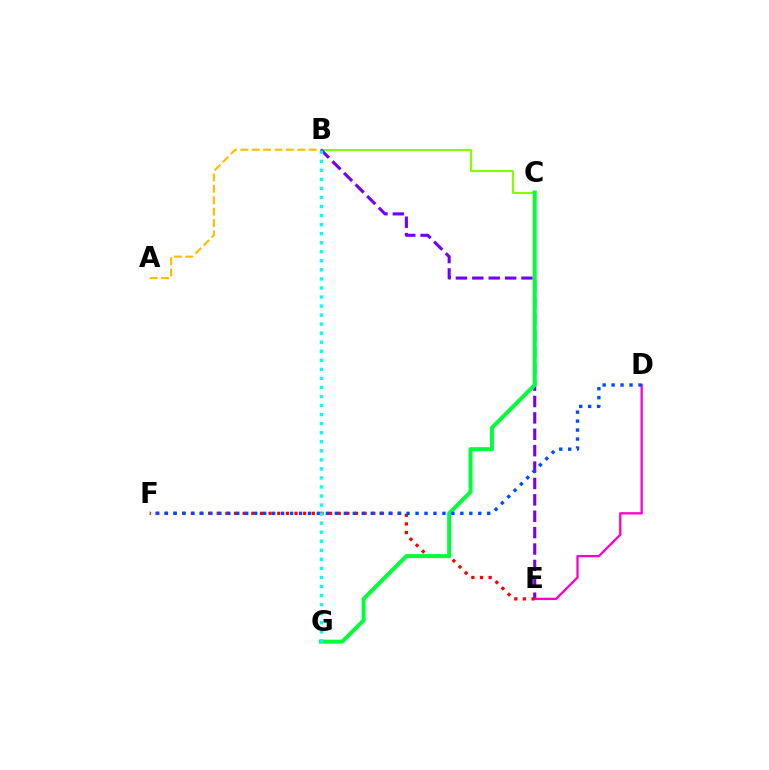{('B', 'C'): [{'color': '#84ff00', 'line_style': 'solid', 'thickness': 1.5}], ('A', 'B'): [{'color': '#ffbd00', 'line_style': 'dashed', 'thickness': 1.55}], ('B', 'E'): [{'color': '#7200ff', 'line_style': 'dashed', 'thickness': 2.23}], ('D', 'E'): [{'color': '#ff00cf', 'line_style': 'solid', 'thickness': 1.67}], ('E', 'F'): [{'color': '#ff0000', 'line_style': 'dotted', 'thickness': 2.35}], ('C', 'G'): [{'color': '#00ff39', 'line_style': 'solid', 'thickness': 2.87}], ('D', 'F'): [{'color': '#004bff', 'line_style': 'dotted', 'thickness': 2.44}], ('B', 'G'): [{'color': '#00fff6', 'line_style': 'dotted', 'thickness': 2.46}]}